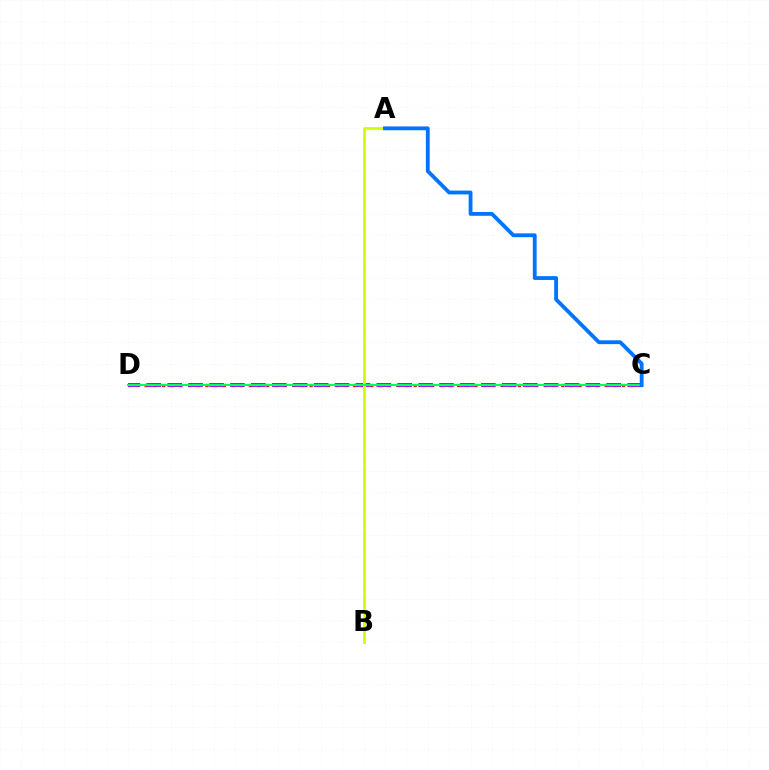{('C', 'D'): [{'color': '#ff0000', 'line_style': 'dotted', 'thickness': 2.36}, {'color': '#b900ff', 'line_style': 'dashed', 'thickness': 2.84}, {'color': '#00ff5c', 'line_style': 'solid', 'thickness': 1.51}], ('A', 'B'): [{'color': '#d1ff00', 'line_style': 'solid', 'thickness': 2.01}], ('A', 'C'): [{'color': '#0074ff', 'line_style': 'solid', 'thickness': 2.76}]}